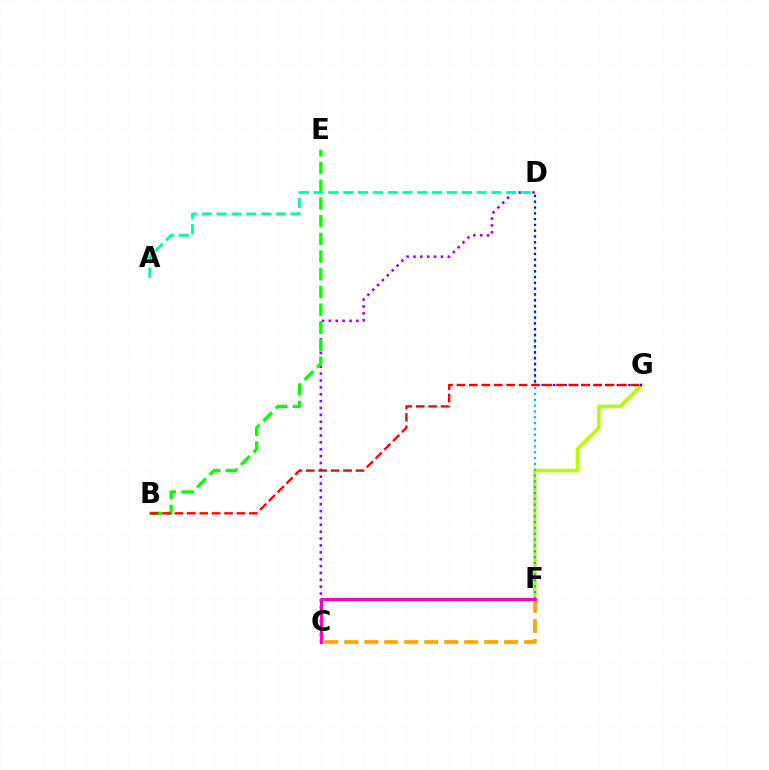{('C', 'D'): [{'color': '#9b00ff', 'line_style': 'dotted', 'thickness': 1.87}], ('F', 'G'): [{'color': '#b3ff00', 'line_style': 'solid', 'thickness': 2.59}], ('B', 'E'): [{'color': '#08ff00', 'line_style': 'dashed', 'thickness': 2.4}], ('D', 'F'): [{'color': '#00b5ff', 'line_style': 'dotted', 'thickness': 1.58}], ('C', 'F'): [{'color': '#ffa500', 'line_style': 'dashed', 'thickness': 2.71}, {'color': '#ff00bd', 'line_style': 'solid', 'thickness': 2.23}], ('D', 'G'): [{'color': '#0010ff', 'line_style': 'dotted', 'thickness': 1.57}], ('A', 'D'): [{'color': '#00ff9d', 'line_style': 'dashed', 'thickness': 2.01}], ('B', 'G'): [{'color': '#ff0000', 'line_style': 'dashed', 'thickness': 1.69}]}